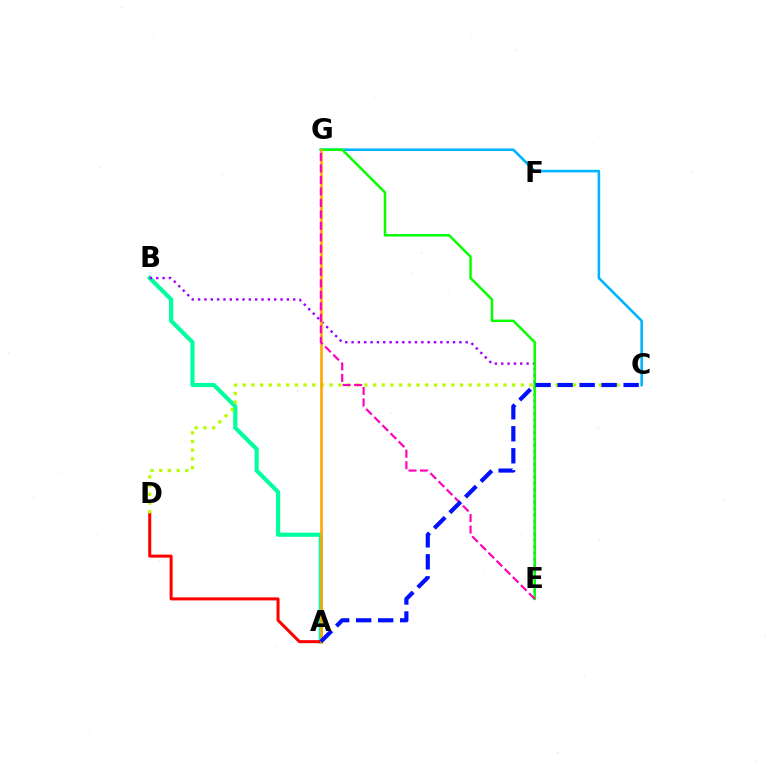{('A', 'B'): [{'color': '#00ff9d', 'line_style': 'solid', 'thickness': 2.98}], ('C', 'G'): [{'color': '#00b5ff', 'line_style': 'solid', 'thickness': 1.86}], ('B', 'E'): [{'color': '#9b00ff', 'line_style': 'dotted', 'thickness': 1.72}], ('A', 'D'): [{'color': '#ff0000', 'line_style': 'solid', 'thickness': 2.18}], ('E', 'G'): [{'color': '#08ff00', 'line_style': 'solid', 'thickness': 1.79}, {'color': '#ff00bd', 'line_style': 'dashed', 'thickness': 1.56}], ('C', 'D'): [{'color': '#b3ff00', 'line_style': 'dotted', 'thickness': 2.36}], ('A', 'G'): [{'color': '#ffa500', 'line_style': 'solid', 'thickness': 1.87}], ('A', 'C'): [{'color': '#0010ff', 'line_style': 'dashed', 'thickness': 2.99}]}